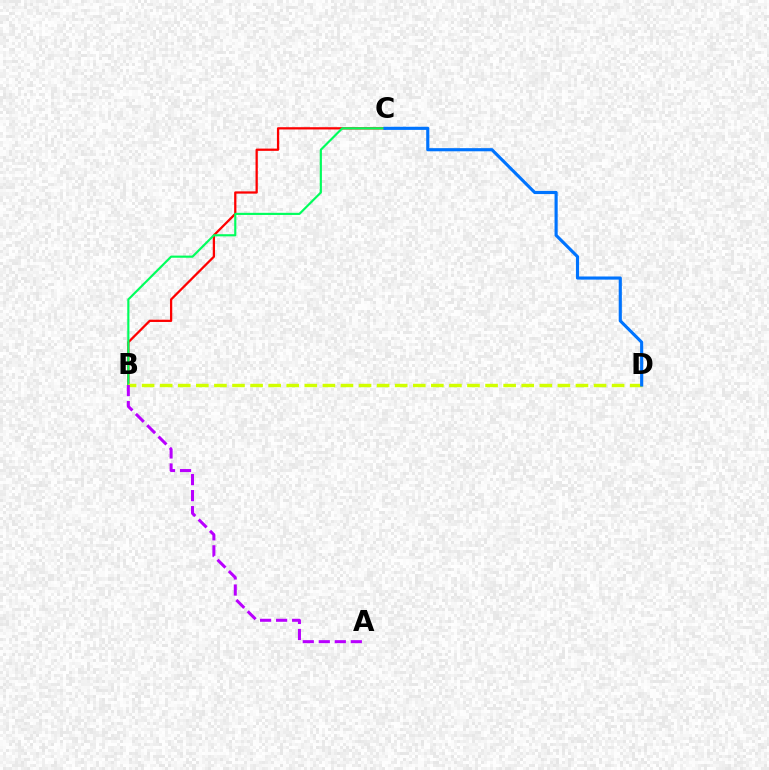{('B', 'C'): [{'color': '#ff0000', 'line_style': 'solid', 'thickness': 1.63}, {'color': '#00ff5c', 'line_style': 'solid', 'thickness': 1.55}], ('B', 'D'): [{'color': '#d1ff00', 'line_style': 'dashed', 'thickness': 2.46}], ('C', 'D'): [{'color': '#0074ff', 'line_style': 'solid', 'thickness': 2.26}], ('A', 'B'): [{'color': '#b900ff', 'line_style': 'dashed', 'thickness': 2.18}]}